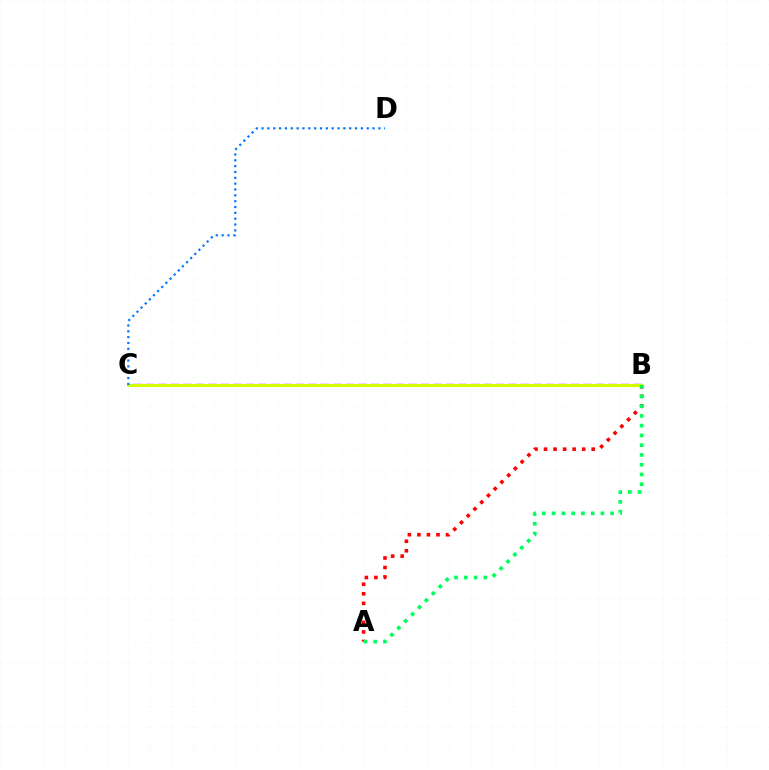{('A', 'B'): [{'color': '#ff0000', 'line_style': 'dotted', 'thickness': 2.59}, {'color': '#00ff5c', 'line_style': 'dotted', 'thickness': 2.65}], ('B', 'C'): [{'color': '#b900ff', 'line_style': 'dashed', 'thickness': 1.7}, {'color': '#d1ff00', 'line_style': 'solid', 'thickness': 2.2}], ('C', 'D'): [{'color': '#0074ff', 'line_style': 'dotted', 'thickness': 1.59}]}